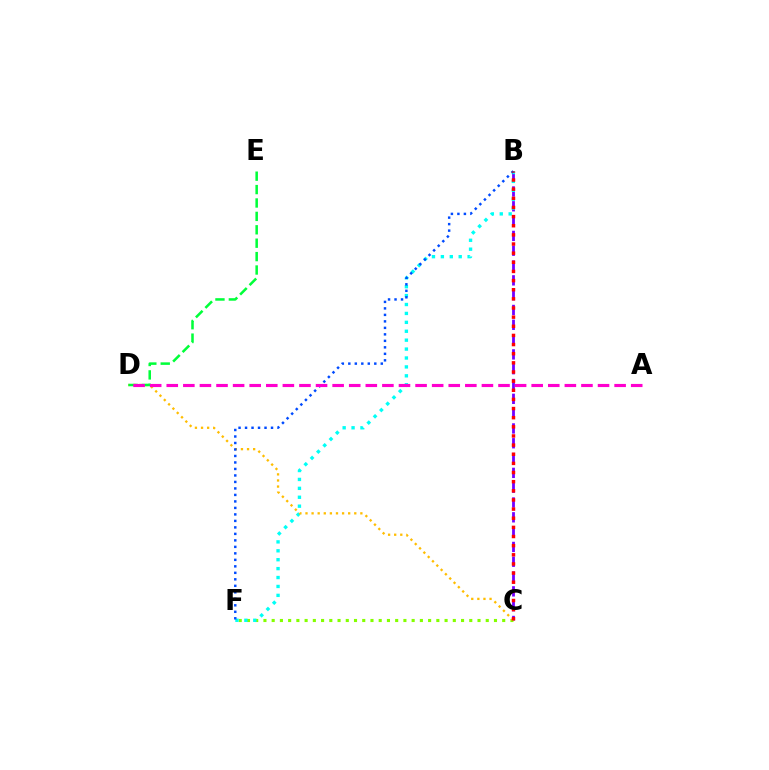{('B', 'C'): [{'color': '#7200ff', 'line_style': 'dashed', 'thickness': 2.01}, {'color': '#ff0000', 'line_style': 'dotted', 'thickness': 2.48}], ('C', 'F'): [{'color': '#84ff00', 'line_style': 'dotted', 'thickness': 2.24}], ('B', 'F'): [{'color': '#00fff6', 'line_style': 'dotted', 'thickness': 2.42}, {'color': '#004bff', 'line_style': 'dotted', 'thickness': 1.76}], ('C', 'D'): [{'color': '#ffbd00', 'line_style': 'dotted', 'thickness': 1.66}], ('D', 'E'): [{'color': '#00ff39', 'line_style': 'dashed', 'thickness': 1.82}], ('A', 'D'): [{'color': '#ff00cf', 'line_style': 'dashed', 'thickness': 2.25}]}